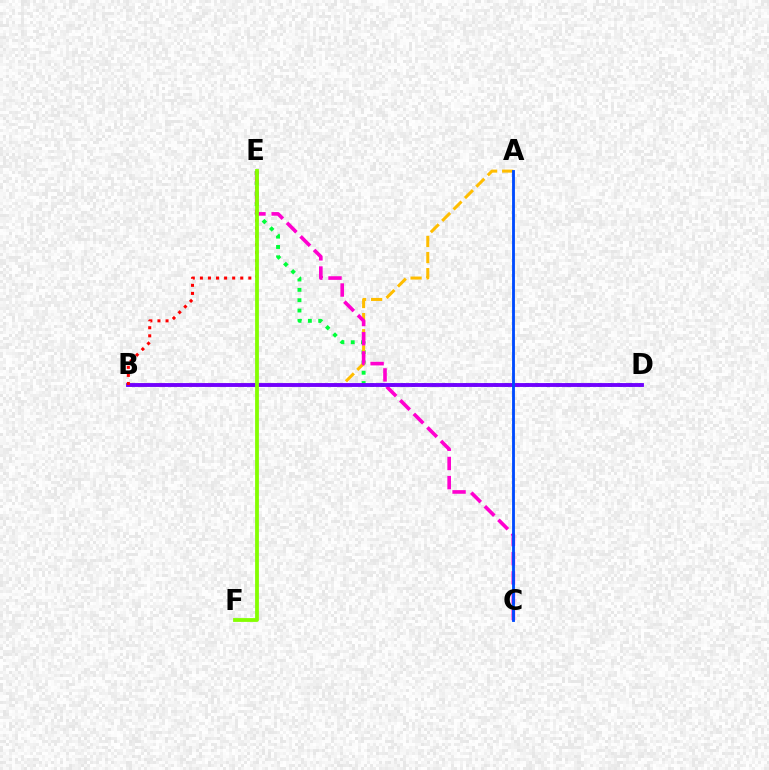{('D', 'E'): [{'color': '#00ff39', 'line_style': 'dotted', 'thickness': 2.81}], ('B', 'D'): [{'color': '#00fff6', 'line_style': 'solid', 'thickness': 1.68}, {'color': '#7200ff', 'line_style': 'solid', 'thickness': 2.77}], ('A', 'B'): [{'color': '#ffbd00', 'line_style': 'dashed', 'thickness': 2.19}], ('C', 'E'): [{'color': '#ff00cf', 'line_style': 'dashed', 'thickness': 2.61}], ('B', 'E'): [{'color': '#ff0000', 'line_style': 'dotted', 'thickness': 2.19}], ('A', 'C'): [{'color': '#004bff', 'line_style': 'solid', 'thickness': 2.05}], ('E', 'F'): [{'color': '#84ff00', 'line_style': 'solid', 'thickness': 2.73}]}